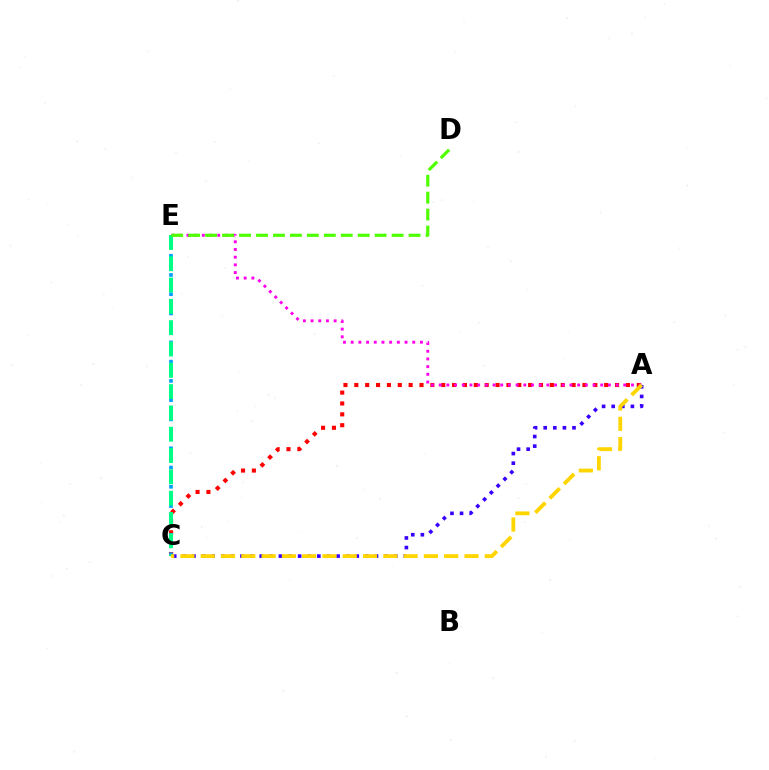{('A', 'C'): [{'color': '#ff0000', 'line_style': 'dotted', 'thickness': 2.95}, {'color': '#3700ff', 'line_style': 'dotted', 'thickness': 2.61}, {'color': '#ffd500', 'line_style': 'dashed', 'thickness': 2.76}], ('A', 'E'): [{'color': '#ff00ed', 'line_style': 'dotted', 'thickness': 2.09}], ('C', 'E'): [{'color': '#009eff', 'line_style': 'dotted', 'thickness': 2.62}, {'color': '#00ff86', 'line_style': 'dashed', 'thickness': 2.89}], ('D', 'E'): [{'color': '#4fff00', 'line_style': 'dashed', 'thickness': 2.3}]}